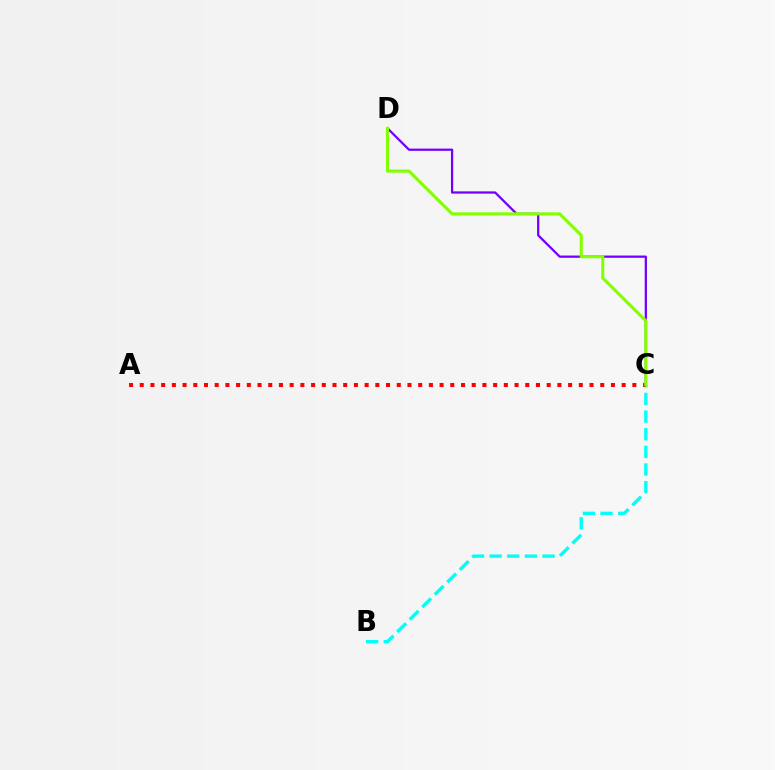{('B', 'C'): [{'color': '#00fff6', 'line_style': 'dashed', 'thickness': 2.4}], ('C', 'D'): [{'color': '#7200ff', 'line_style': 'solid', 'thickness': 1.62}, {'color': '#84ff00', 'line_style': 'solid', 'thickness': 2.24}], ('A', 'C'): [{'color': '#ff0000', 'line_style': 'dotted', 'thickness': 2.91}]}